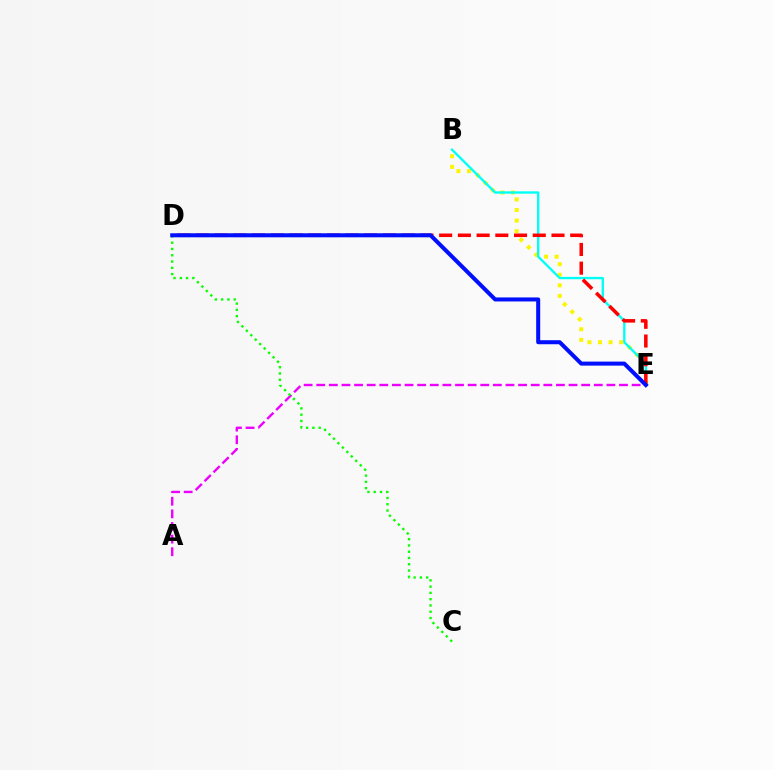{('A', 'E'): [{'color': '#ee00ff', 'line_style': 'dashed', 'thickness': 1.71}], ('B', 'E'): [{'color': '#fcf500', 'line_style': 'dotted', 'thickness': 2.87}, {'color': '#00fff6', 'line_style': 'solid', 'thickness': 1.69}], ('C', 'D'): [{'color': '#08ff00', 'line_style': 'dotted', 'thickness': 1.7}], ('D', 'E'): [{'color': '#ff0000', 'line_style': 'dashed', 'thickness': 2.54}, {'color': '#0010ff', 'line_style': 'solid', 'thickness': 2.9}]}